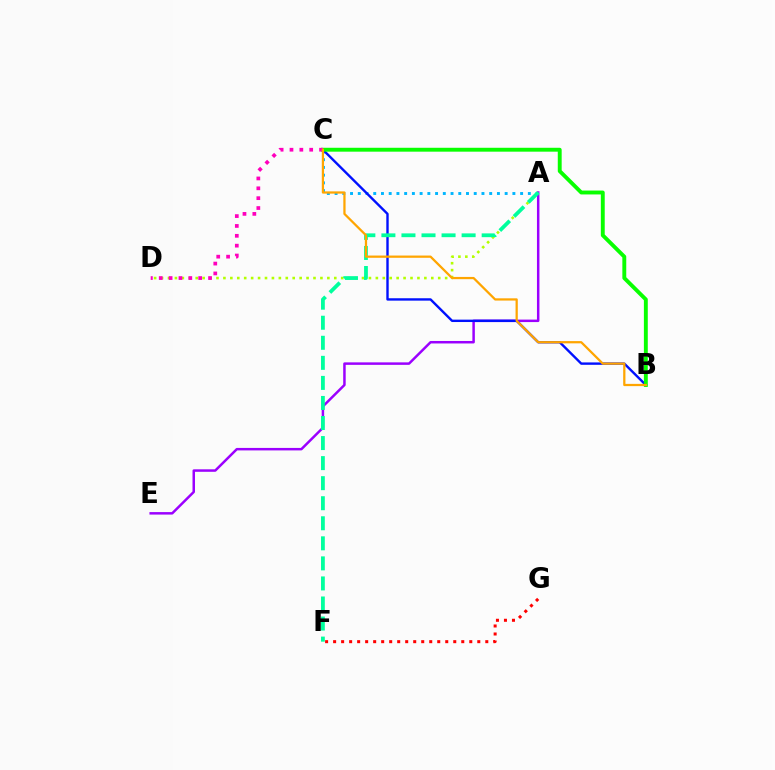{('A', 'E'): [{'color': '#9b00ff', 'line_style': 'solid', 'thickness': 1.79}], ('A', 'D'): [{'color': '#b3ff00', 'line_style': 'dotted', 'thickness': 1.88}], ('F', 'G'): [{'color': '#ff0000', 'line_style': 'dotted', 'thickness': 2.18}], ('A', 'C'): [{'color': '#00b5ff', 'line_style': 'dotted', 'thickness': 2.1}], ('B', 'C'): [{'color': '#0010ff', 'line_style': 'solid', 'thickness': 1.72}, {'color': '#08ff00', 'line_style': 'solid', 'thickness': 2.8}, {'color': '#ffa500', 'line_style': 'solid', 'thickness': 1.62}], ('A', 'F'): [{'color': '#00ff9d', 'line_style': 'dashed', 'thickness': 2.72}], ('C', 'D'): [{'color': '#ff00bd', 'line_style': 'dotted', 'thickness': 2.68}]}